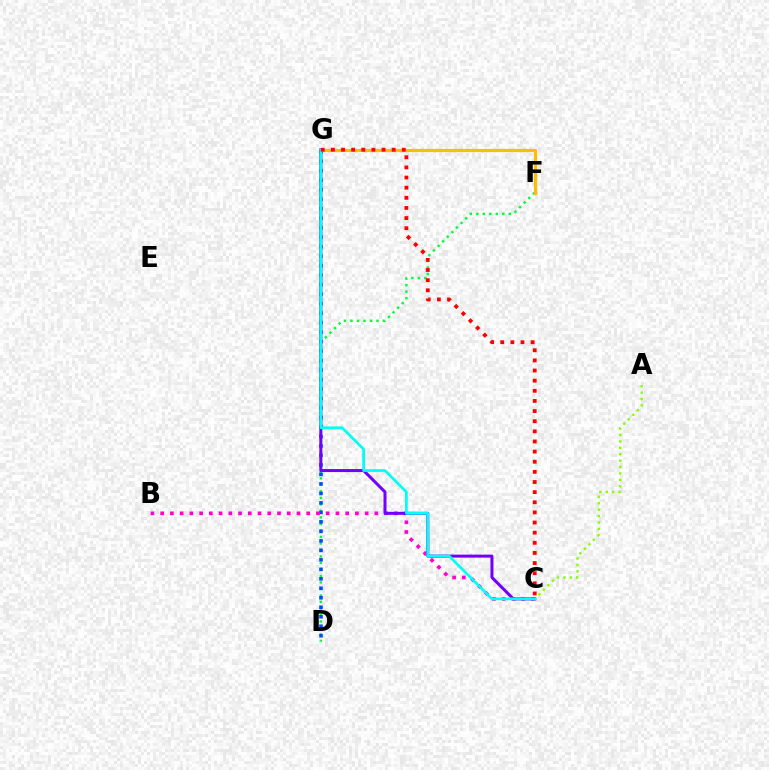{('D', 'F'): [{'color': '#00ff39', 'line_style': 'dotted', 'thickness': 1.77}], ('D', 'G'): [{'color': '#004bff', 'line_style': 'dotted', 'thickness': 2.58}], ('A', 'C'): [{'color': '#84ff00', 'line_style': 'dotted', 'thickness': 1.74}], ('B', 'C'): [{'color': '#ff00cf', 'line_style': 'dotted', 'thickness': 2.65}], ('F', 'G'): [{'color': '#ffbd00', 'line_style': 'solid', 'thickness': 2.3}], ('C', 'G'): [{'color': '#7200ff', 'line_style': 'solid', 'thickness': 2.17}, {'color': '#00fff6', 'line_style': 'solid', 'thickness': 1.97}, {'color': '#ff0000', 'line_style': 'dotted', 'thickness': 2.75}]}